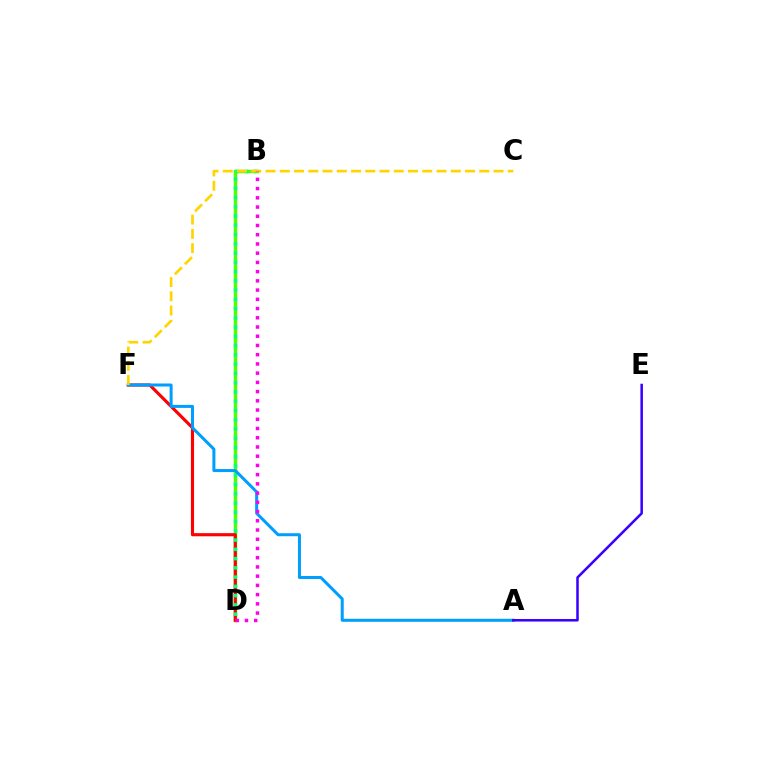{('B', 'D'): [{'color': '#4fff00', 'line_style': 'solid', 'thickness': 2.5}, {'color': '#00ff86', 'line_style': 'dotted', 'thickness': 2.52}, {'color': '#ff00ed', 'line_style': 'dotted', 'thickness': 2.51}], ('D', 'F'): [{'color': '#ff0000', 'line_style': 'solid', 'thickness': 2.25}], ('A', 'F'): [{'color': '#009eff', 'line_style': 'solid', 'thickness': 2.17}], ('A', 'E'): [{'color': '#3700ff', 'line_style': 'solid', 'thickness': 1.82}], ('C', 'F'): [{'color': '#ffd500', 'line_style': 'dashed', 'thickness': 1.94}]}